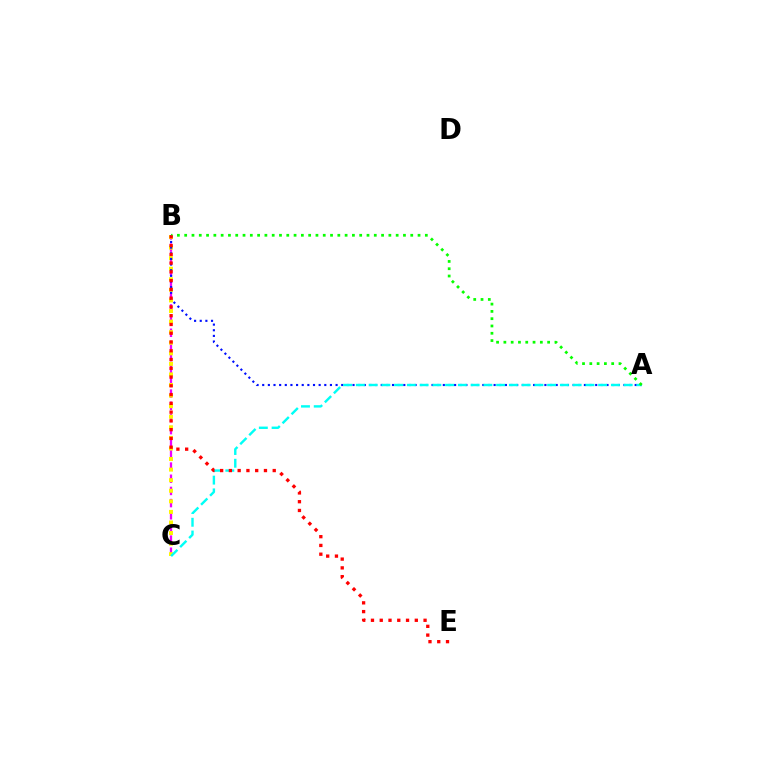{('B', 'C'): [{'color': '#ee00ff', 'line_style': 'dashed', 'thickness': 1.65}, {'color': '#fcf500', 'line_style': 'dotted', 'thickness': 2.87}], ('A', 'B'): [{'color': '#0010ff', 'line_style': 'dotted', 'thickness': 1.53}, {'color': '#08ff00', 'line_style': 'dotted', 'thickness': 1.98}], ('A', 'C'): [{'color': '#00fff6', 'line_style': 'dashed', 'thickness': 1.73}], ('B', 'E'): [{'color': '#ff0000', 'line_style': 'dotted', 'thickness': 2.38}]}